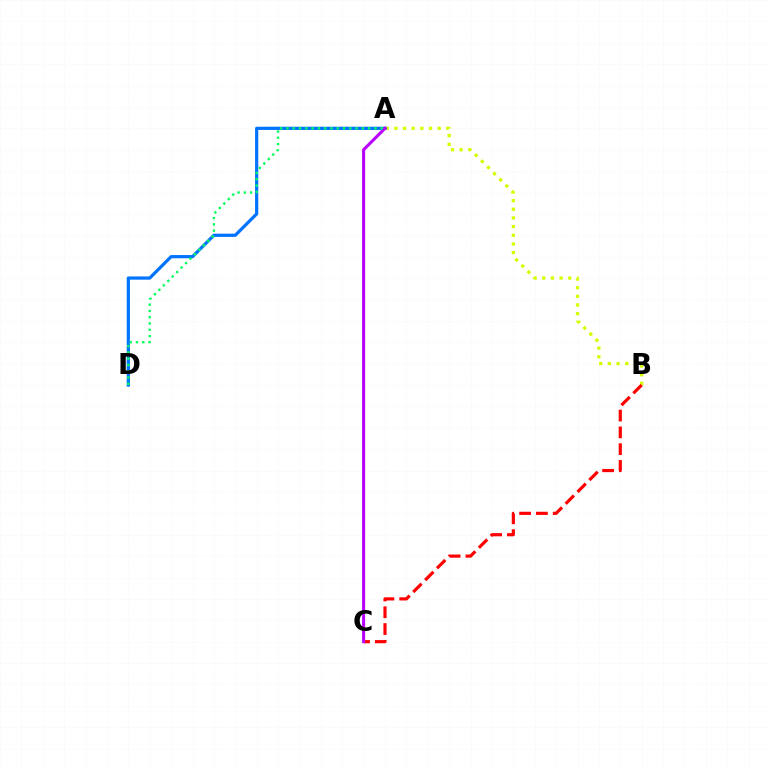{('A', 'B'): [{'color': '#d1ff00', 'line_style': 'dotted', 'thickness': 2.36}], ('B', 'C'): [{'color': '#ff0000', 'line_style': 'dashed', 'thickness': 2.28}], ('A', 'D'): [{'color': '#0074ff', 'line_style': 'solid', 'thickness': 2.32}, {'color': '#00ff5c', 'line_style': 'dotted', 'thickness': 1.71}], ('A', 'C'): [{'color': '#b900ff', 'line_style': 'solid', 'thickness': 2.2}]}